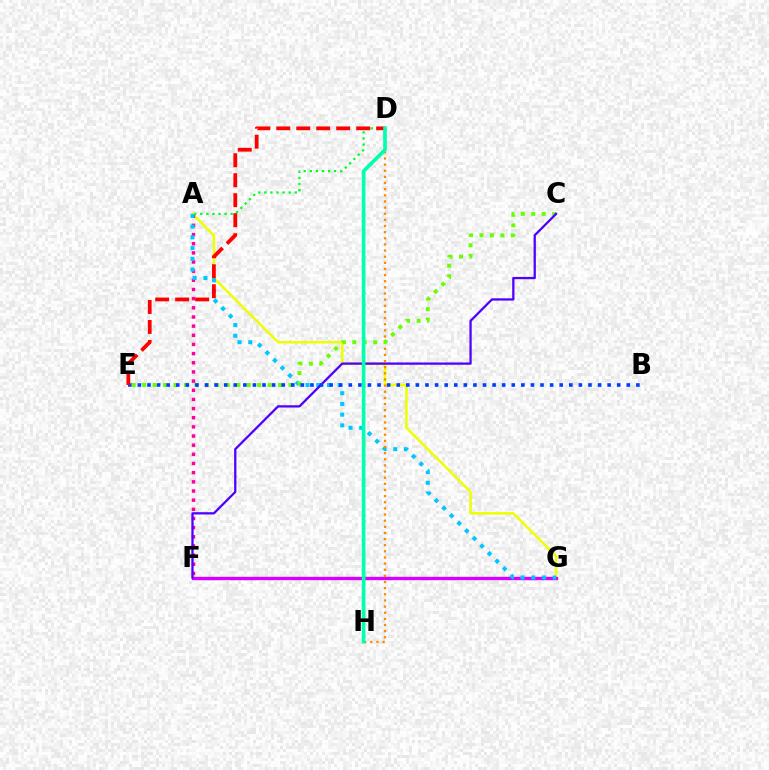{('A', 'G'): [{'color': '#eeff00', 'line_style': 'solid', 'thickness': 1.8}, {'color': '#00c7ff', 'line_style': 'dotted', 'thickness': 2.91}], ('F', 'G'): [{'color': '#d600ff', 'line_style': 'solid', 'thickness': 2.43}], ('A', 'F'): [{'color': '#ff00a0', 'line_style': 'dotted', 'thickness': 2.49}], ('A', 'D'): [{'color': '#00ff27', 'line_style': 'dotted', 'thickness': 1.65}], ('D', 'H'): [{'color': '#ff8800', 'line_style': 'dotted', 'thickness': 1.67}, {'color': '#00ffaf', 'line_style': 'solid', 'thickness': 2.63}], ('C', 'E'): [{'color': '#66ff00', 'line_style': 'dotted', 'thickness': 2.84}], ('C', 'F'): [{'color': '#4f00ff', 'line_style': 'solid', 'thickness': 1.64}], ('B', 'E'): [{'color': '#003fff', 'line_style': 'dotted', 'thickness': 2.6}], ('D', 'E'): [{'color': '#ff0000', 'line_style': 'dashed', 'thickness': 2.71}]}